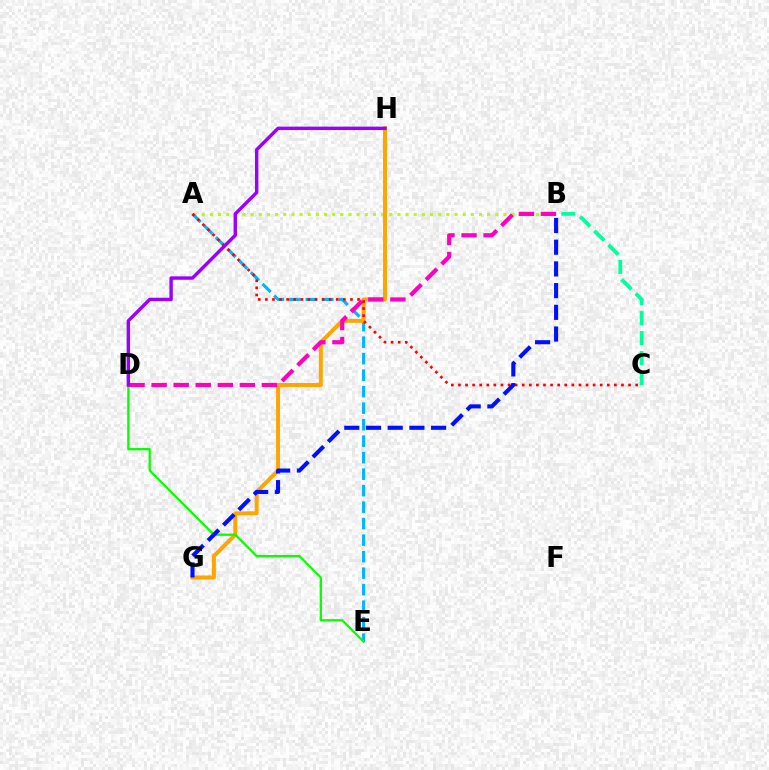{('A', 'B'): [{'color': '#b3ff00', 'line_style': 'dotted', 'thickness': 2.22}], ('A', 'E'): [{'color': '#00b5ff', 'line_style': 'dashed', 'thickness': 2.24}], ('G', 'H'): [{'color': '#ffa500', 'line_style': 'solid', 'thickness': 2.87}], ('B', 'D'): [{'color': '#ff00bd', 'line_style': 'dashed', 'thickness': 3.0}], ('D', 'E'): [{'color': '#08ff00', 'line_style': 'solid', 'thickness': 1.63}], ('A', 'C'): [{'color': '#ff0000', 'line_style': 'dotted', 'thickness': 1.93}], ('B', 'G'): [{'color': '#0010ff', 'line_style': 'dashed', 'thickness': 2.95}], ('B', 'C'): [{'color': '#00ff9d', 'line_style': 'dashed', 'thickness': 2.72}], ('D', 'H'): [{'color': '#9b00ff', 'line_style': 'solid', 'thickness': 2.46}]}